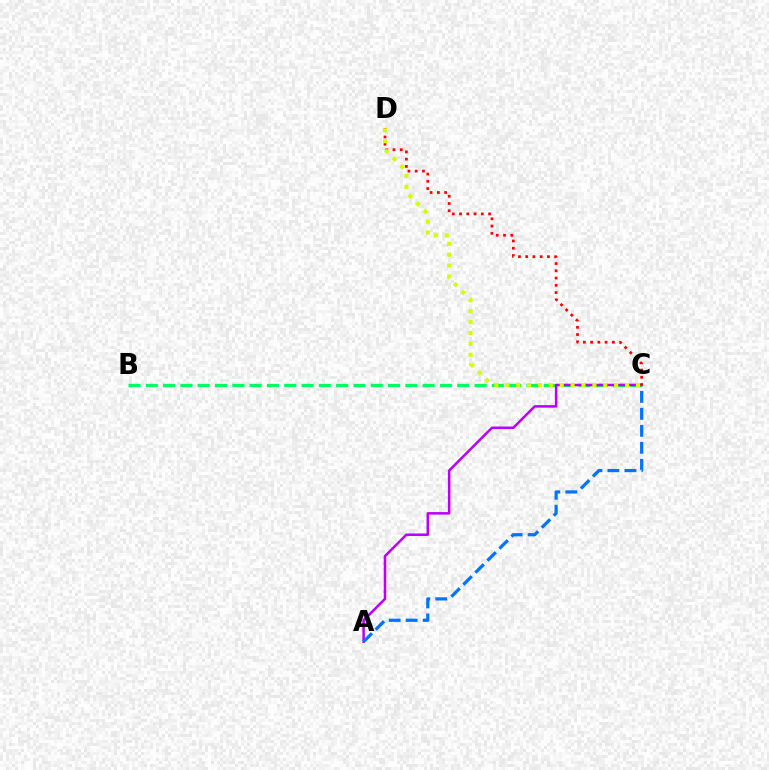{('B', 'C'): [{'color': '#00ff5c', 'line_style': 'dashed', 'thickness': 2.35}], ('A', 'C'): [{'color': '#b900ff', 'line_style': 'solid', 'thickness': 1.82}, {'color': '#0074ff', 'line_style': 'dashed', 'thickness': 2.31}], ('C', 'D'): [{'color': '#ff0000', 'line_style': 'dotted', 'thickness': 1.97}, {'color': '#d1ff00', 'line_style': 'dotted', 'thickness': 2.96}]}